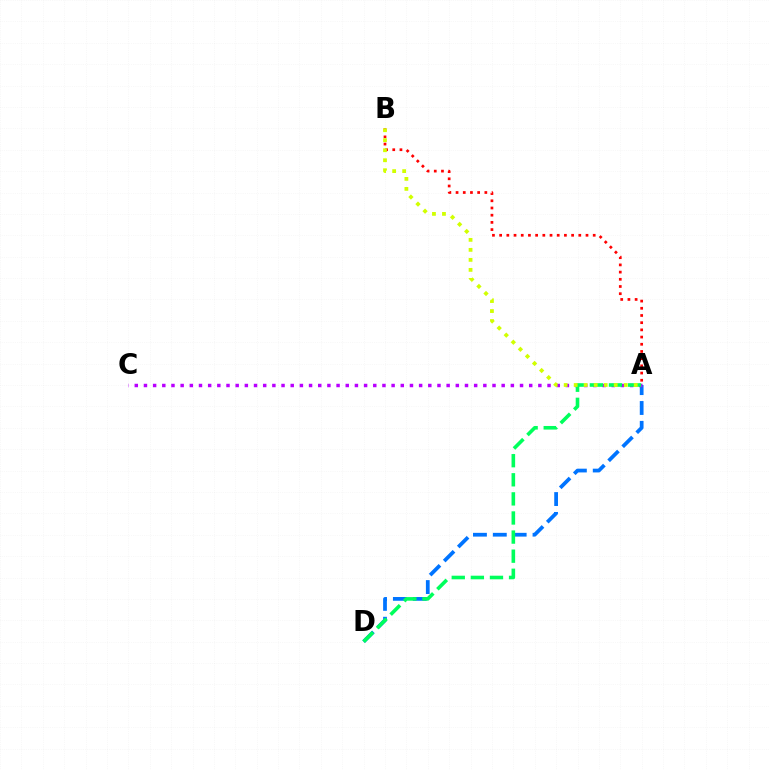{('A', 'D'): [{'color': '#0074ff', 'line_style': 'dashed', 'thickness': 2.7}, {'color': '#00ff5c', 'line_style': 'dashed', 'thickness': 2.59}], ('A', 'C'): [{'color': '#b900ff', 'line_style': 'dotted', 'thickness': 2.49}], ('A', 'B'): [{'color': '#ff0000', 'line_style': 'dotted', 'thickness': 1.96}, {'color': '#d1ff00', 'line_style': 'dotted', 'thickness': 2.72}]}